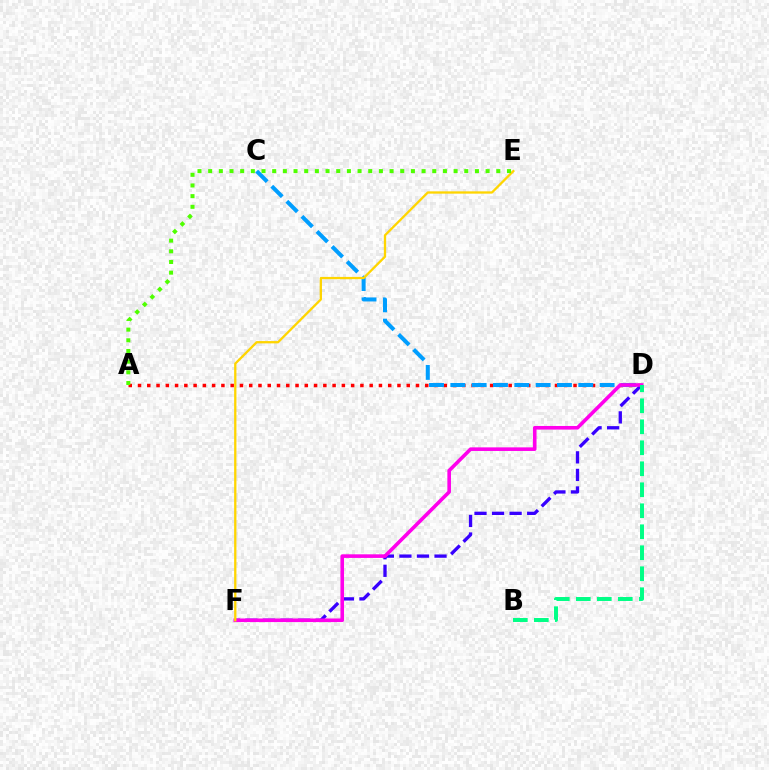{('A', 'D'): [{'color': '#ff0000', 'line_style': 'dotted', 'thickness': 2.52}], ('C', 'D'): [{'color': '#009eff', 'line_style': 'dashed', 'thickness': 2.9}], ('D', 'F'): [{'color': '#3700ff', 'line_style': 'dashed', 'thickness': 2.38}, {'color': '#ff00ed', 'line_style': 'solid', 'thickness': 2.59}], ('B', 'D'): [{'color': '#00ff86', 'line_style': 'dashed', 'thickness': 2.85}], ('E', 'F'): [{'color': '#ffd500', 'line_style': 'solid', 'thickness': 1.65}], ('A', 'E'): [{'color': '#4fff00', 'line_style': 'dotted', 'thickness': 2.9}]}